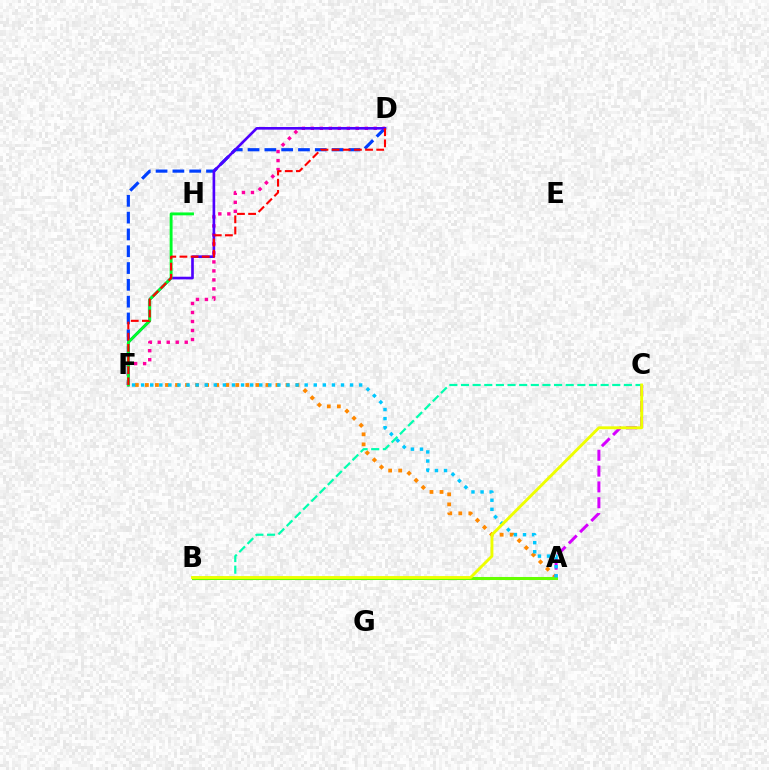{('D', 'F'): [{'color': '#003fff', 'line_style': 'dashed', 'thickness': 2.28}, {'color': '#ff00a0', 'line_style': 'dotted', 'thickness': 2.44}, {'color': '#4f00ff', 'line_style': 'solid', 'thickness': 1.91}, {'color': '#ff0000', 'line_style': 'dashed', 'thickness': 1.51}], ('A', 'F'): [{'color': '#ff8800', 'line_style': 'dotted', 'thickness': 2.73}, {'color': '#00c7ff', 'line_style': 'dotted', 'thickness': 2.47}], ('A', 'C'): [{'color': '#d600ff', 'line_style': 'dashed', 'thickness': 2.15}], ('B', 'C'): [{'color': '#00ffaf', 'line_style': 'dashed', 'thickness': 1.58}, {'color': '#eeff00', 'line_style': 'solid', 'thickness': 2.09}], ('A', 'B'): [{'color': '#66ff00', 'line_style': 'solid', 'thickness': 2.19}], ('F', 'H'): [{'color': '#00ff27', 'line_style': 'solid', 'thickness': 2.08}]}